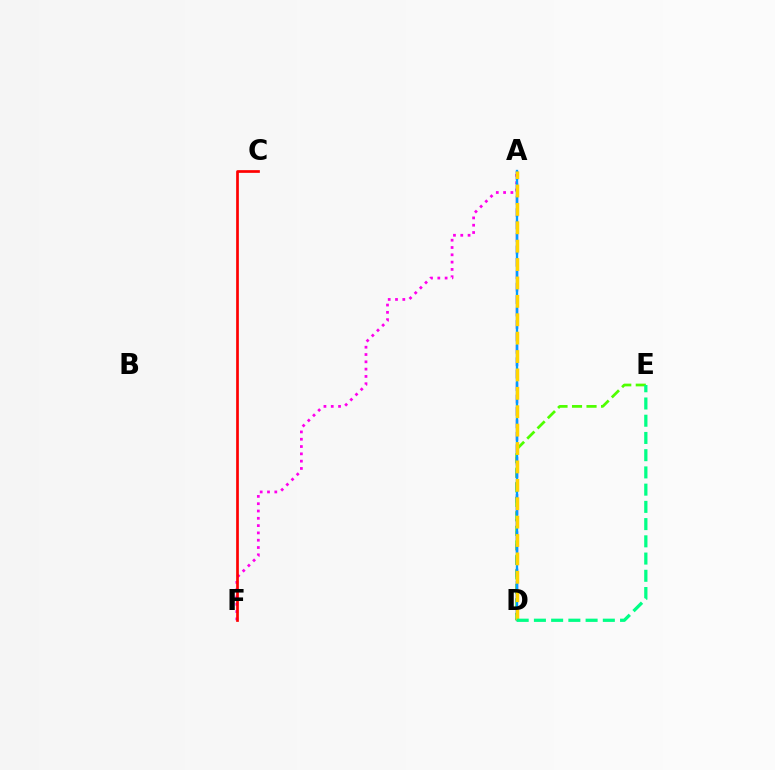{('A', 'F'): [{'color': '#ff00ed', 'line_style': 'dotted', 'thickness': 1.98}], ('D', 'E'): [{'color': '#4fff00', 'line_style': 'dashed', 'thickness': 1.97}, {'color': '#00ff86', 'line_style': 'dashed', 'thickness': 2.34}], ('A', 'D'): [{'color': '#3700ff', 'line_style': 'dashed', 'thickness': 1.69}, {'color': '#009eff', 'line_style': 'solid', 'thickness': 1.68}, {'color': '#ffd500', 'line_style': 'dashed', 'thickness': 2.5}], ('C', 'F'): [{'color': '#ff0000', 'line_style': 'solid', 'thickness': 1.95}]}